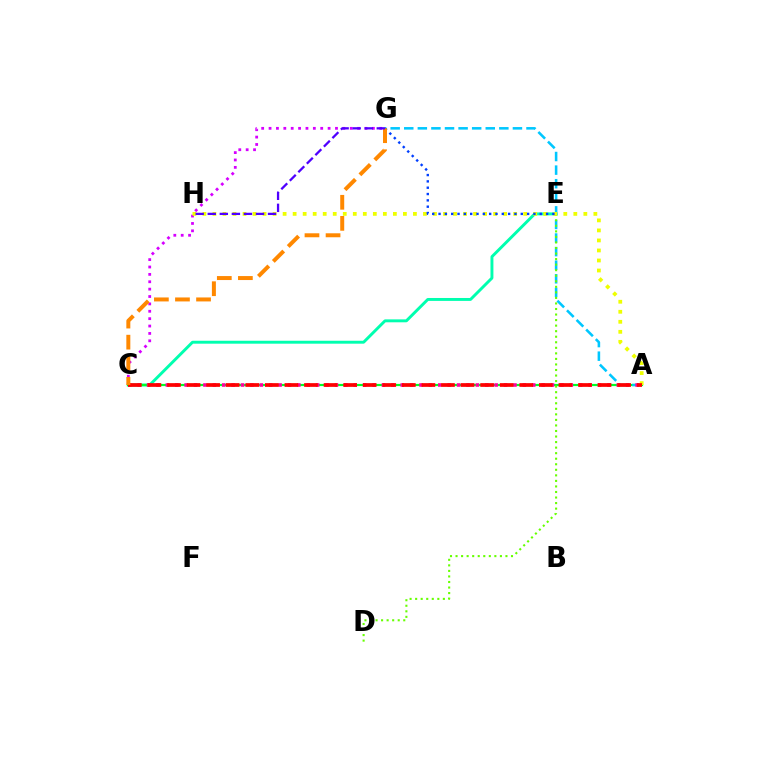{('C', 'E'): [{'color': '#00ffaf', 'line_style': 'solid', 'thickness': 2.11}], ('C', 'G'): [{'color': '#d600ff', 'line_style': 'dotted', 'thickness': 2.01}, {'color': '#ff8800', 'line_style': 'dashed', 'thickness': 2.86}], ('A', 'C'): [{'color': '#00ff27', 'line_style': 'solid', 'thickness': 1.57}, {'color': '#ff00a0', 'line_style': 'dotted', 'thickness': 2.55}, {'color': '#ff0000', 'line_style': 'dashed', 'thickness': 2.66}], ('A', 'G'): [{'color': '#00c7ff', 'line_style': 'dashed', 'thickness': 1.85}], ('D', 'E'): [{'color': '#66ff00', 'line_style': 'dotted', 'thickness': 1.51}], ('A', 'H'): [{'color': '#eeff00', 'line_style': 'dotted', 'thickness': 2.72}], ('E', 'G'): [{'color': '#003fff', 'line_style': 'dotted', 'thickness': 1.72}], ('G', 'H'): [{'color': '#4f00ff', 'line_style': 'dashed', 'thickness': 1.64}]}